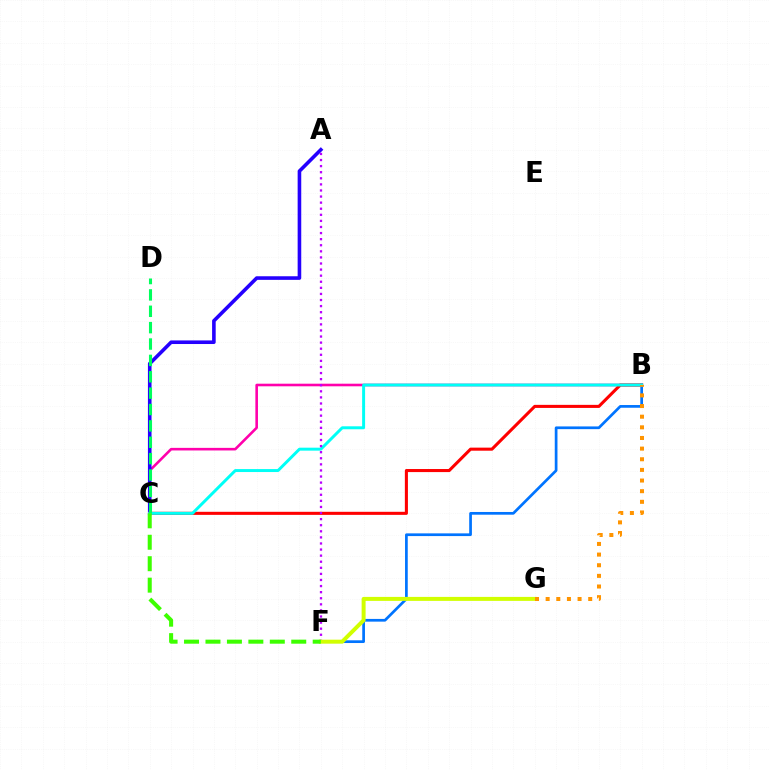{('B', 'C'): [{'color': '#ff00ac', 'line_style': 'solid', 'thickness': 1.87}, {'color': '#ff0000', 'line_style': 'solid', 'thickness': 2.21}, {'color': '#00fff6', 'line_style': 'solid', 'thickness': 2.13}], ('A', 'C'): [{'color': '#2500ff', 'line_style': 'solid', 'thickness': 2.59}], ('B', 'F'): [{'color': '#0074ff', 'line_style': 'solid', 'thickness': 1.95}], ('C', 'D'): [{'color': '#00ff5c', 'line_style': 'dashed', 'thickness': 2.22}], ('A', 'F'): [{'color': '#b900ff', 'line_style': 'dotted', 'thickness': 1.65}], ('F', 'G'): [{'color': '#d1ff00', 'line_style': 'solid', 'thickness': 2.86}], ('B', 'G'): [{'color': '#ff9400', 'line_style': 'dotted', 'thickness': 2.89}], ('C', 'F'): [{'color': '#3dff00', 'line_style': 'dashed', 'thickness': 2.91}]}